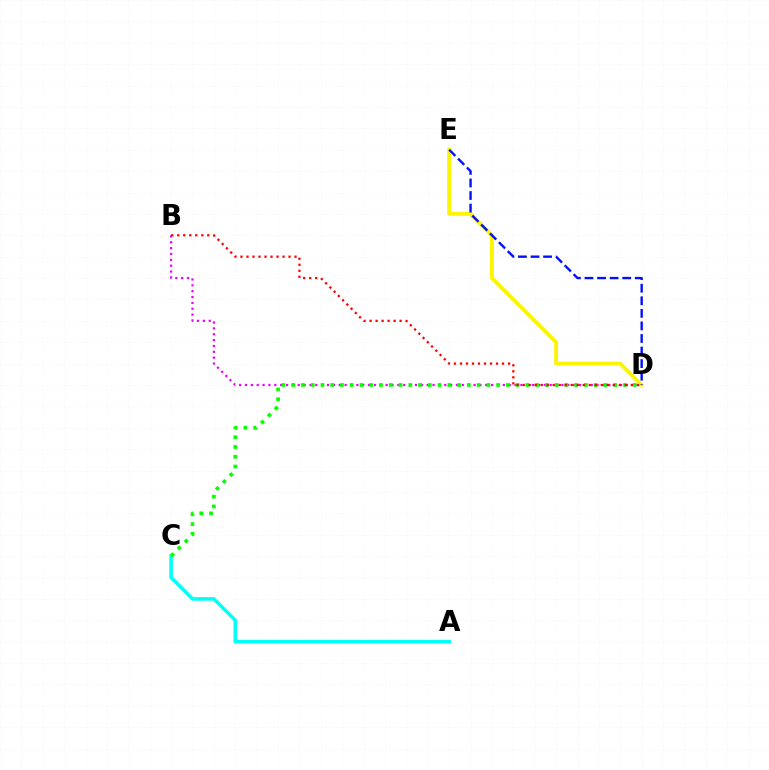{('B', 'D'): [{'color': '#ee00ff', 'line_style': 'dotted', 'thickness': 1.59}, {'color': '#ff0000', 'line_style': 'dotted', 'thickness': 1.63}], ('D', 'E'): [{'color': '#fcf500', 'line_style': 'solid', 'thickness': 2.79}, {'color': '#0010ff', 'line_style': 'dashed', 'thickness': 1.71}], ('A', 'C'): [{'color': '#00fff6', 'line_style': 'solid', 'thickness': 2.56}], ('C', 'D'): [{'color': '#08ff00', 'line_style': 'dotted', 'thickness': 2.65}]}